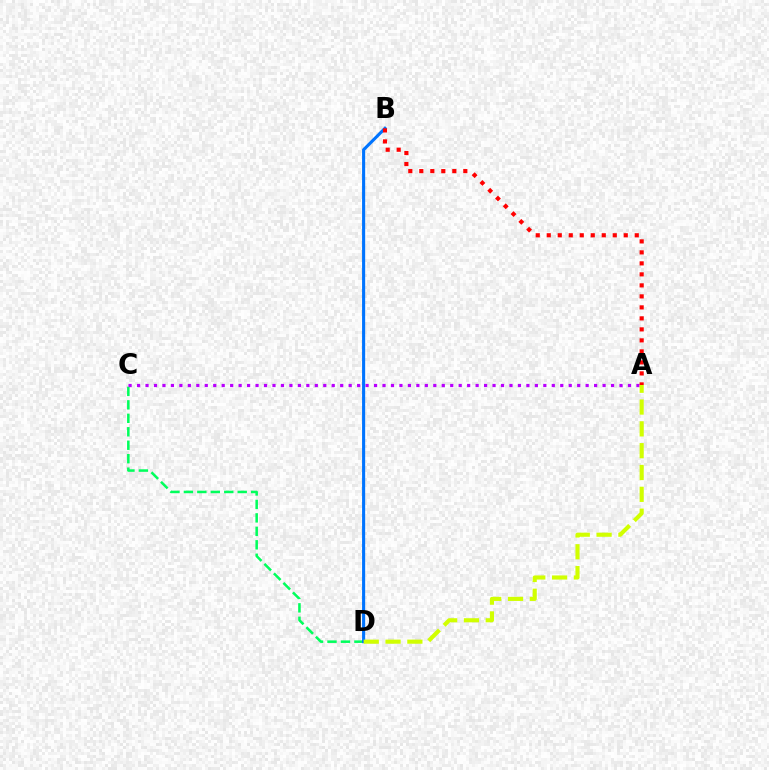{('C', 'D'): [{'color': '#00ff5c', 'line_style': 'dashed', 'thickness': 1.83}], ('A', 'C'): [{'color': '#b900ff', 'line_style': 'dotted', 'thickness': 2.3}], ('B', 'D'): [{'color': '#0074ff', 'line_style': 'solid', 'thickness': 2.23}], ('A', 'D'): [{'color': '#d1ff00', 'line_style': 'dashed', 'thickness': 2.96}], ('A', 'B'): [{'color': '#ff0000', 'line_style': 'dotted', 'thickness': 2.99}]}